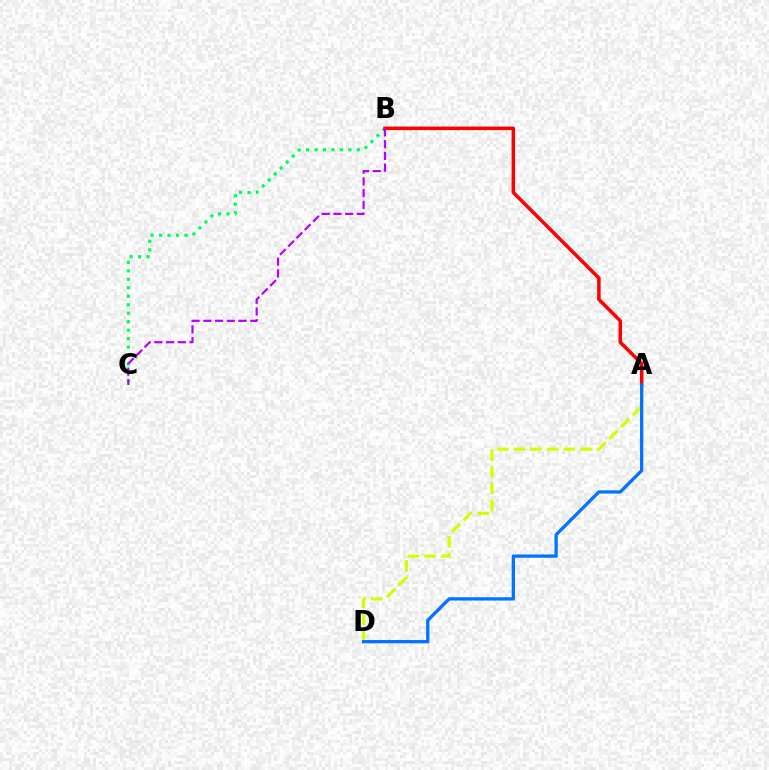{('B', 'C'): [{'color': '#00ff5c', 'line_style': 'dotted', 'thickness': 2.3}, {'color': '#b900ff', 'line_style': 'dashed', 'thickness': 1.59}], ('A', 'B'): [{'color': '#ff0000', 'line_style': 'solid', 'thickness': 2.53}], ('A', 'D'): [{'color': '#d1ff00', 'line_style': 'dashed', 'thickness': 2.27}, {'color': '#0074ff', 'line_style': 'solid', 'thickness': 2.37}]}